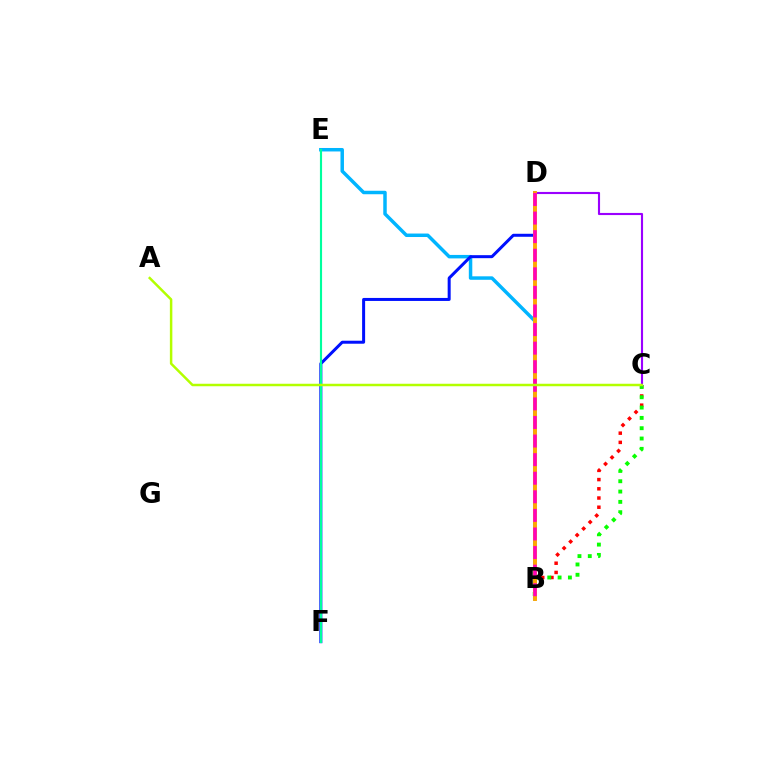{('B', 'C'): [{'color': '#ff0000', 'line_style': 'dotted', 'thickness': 2.5}, {'color': '#08ff00', 'line_style': 'dotted', 'thickness': 2.8}], ('B', 'E'): [{'color': '#00b5ff', 'line_style': 'solid', 'thickness': 2.5}], ('D', 'F'): [{'color': '#0010ff', 'line_style': 'solid', 'thickness': 2.16}], ('C', 'D'): [{'color': '#9b00ff', 'line_style': 'solid', 'thickness': 1.53}], ('B', 'D'): [{'color': '#ffa500', 'line_style': 'solid', 'thickness': 2.79}, {'color': '#ff00bd', 'line_style': 'dashed', 'thickness': 2.52}], ('E', 'F'): [{'color': '#00ff9d', 'line_style': 'solid', 'thickness': 1.55}], ('A', 'C'): [{'color': '#b3ff00', 'line_style': 'solid', 'thickness': 1.79}]}